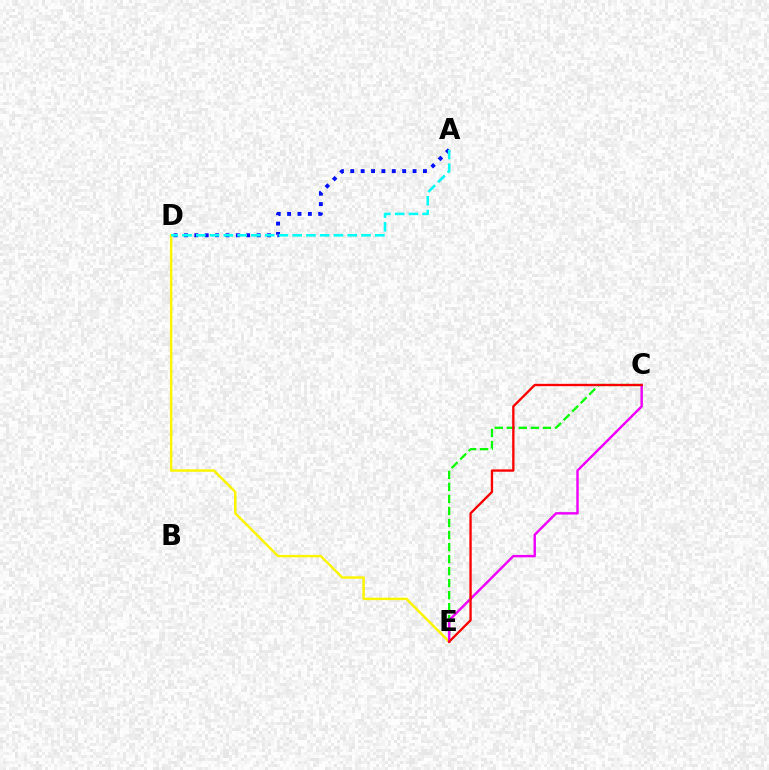{('C', 'E'): [{'color': '#08ff00', 'line_style': 'dashed', 'thickness': 1.63}, {'color': '#ee00ff', 'line_style': 'solid', 'thickness': 1.75}, {'color': '#ff0000', 'line_style': 'solid', 'thickness': 1.68}], ('D', 'E'): [{'color': '#fcf500', 'line_style': 'solid', 'thickness': 1.78}], ('A', 'D'): [{'color': '#0010ff', 'line_style': 'dotted', 'thickness': 2.82}, {'color': '#00fff6', 'line_style': 'dashed', 'thickness': 1.87}]}